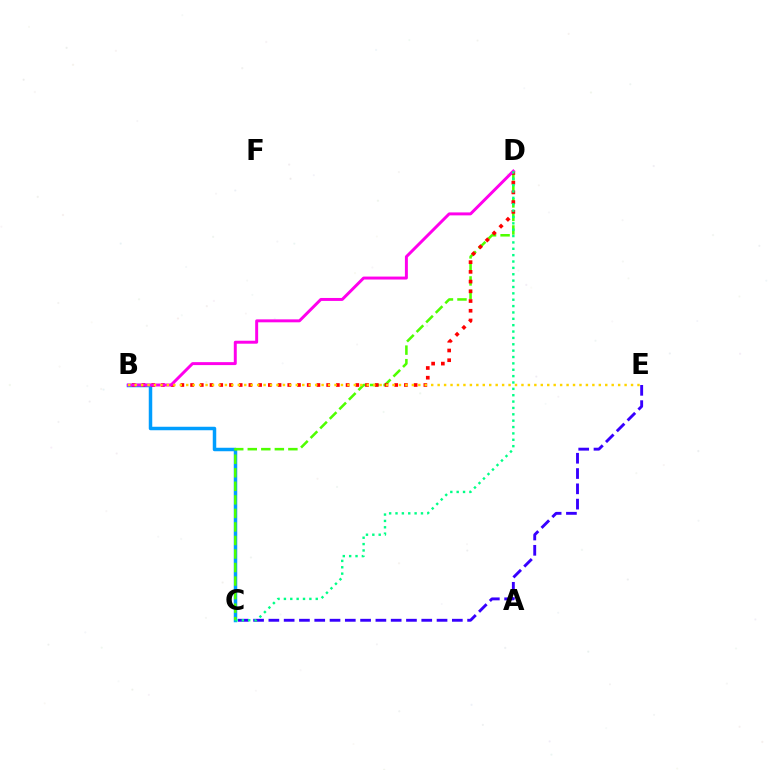{('B', 'C'): [{'color': '#009eff', 'line_style': 'solid', 'thickness': 2.51}], ('C', 'D'): [{'color': '#4fff00', 'line_style': 'dashed', 'thickness': 1.84}, {'color': '#00ff86', 'line_style': 'dotted', 'thickness': 1.73}], ('B', 'D'): [{'color': '#ff0000', 'line_style': 'dotted', 'thickness': 2.64}, {'color': '#ff00ed', 'line_style': 'solid', 'thickness': 2.13}], ('C', 'E'): [{'color': '#3700ff', 'line_style': 'dashed', 'thickness': 2.08}], ('B', 'E'): [{'color': '#ffd500', 'line_style': 'dotted', 'thickness': 1.75}]}